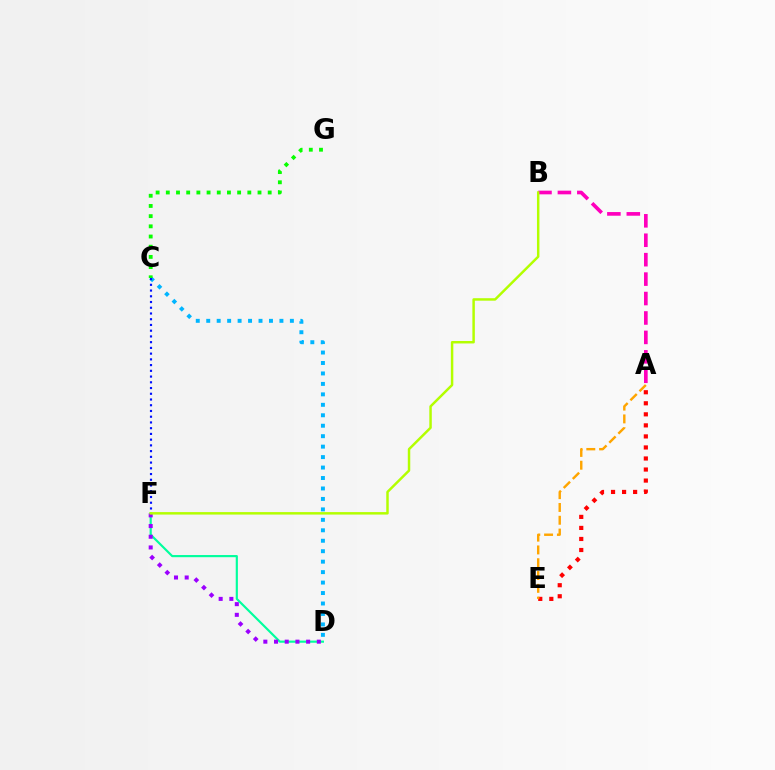{('A', 'E'): [{'color': '#ff0000', 'line_style': 'dotted', 'thickness': 3.0}, {'color': '#ffa500', 'line_style': 'dashed', 'thickness': 1.74}], ('C', 'D'): [{'color': '#00b5ff', 'line_style': 'dotted', 'thickness': 2.84}], ('C', 'G'): [{'color': '#08ff00', 'line_style': 'dotted', 'thickness': 2.77}], ('D', 'F'): [{'color': '#00ff9d', 'line_style': 'solid', 'thickness': 1.55}, {'color': '#9b00ff', 'line_style': 'dotted', 'thickness': 2.91}], ('C', 'F'): [{'color': '#0010ff', 'line_style': 'dotted', 'thickness': 1.56}], ('A', 'B'): [{'color': '#ff00bd', 'line_style': 'dashed', 'thickness': 2.64}], ('B', 'F'): [{'color': '#b3ff00', 'line_style': 'solid', 'thickness': 1.78}]}